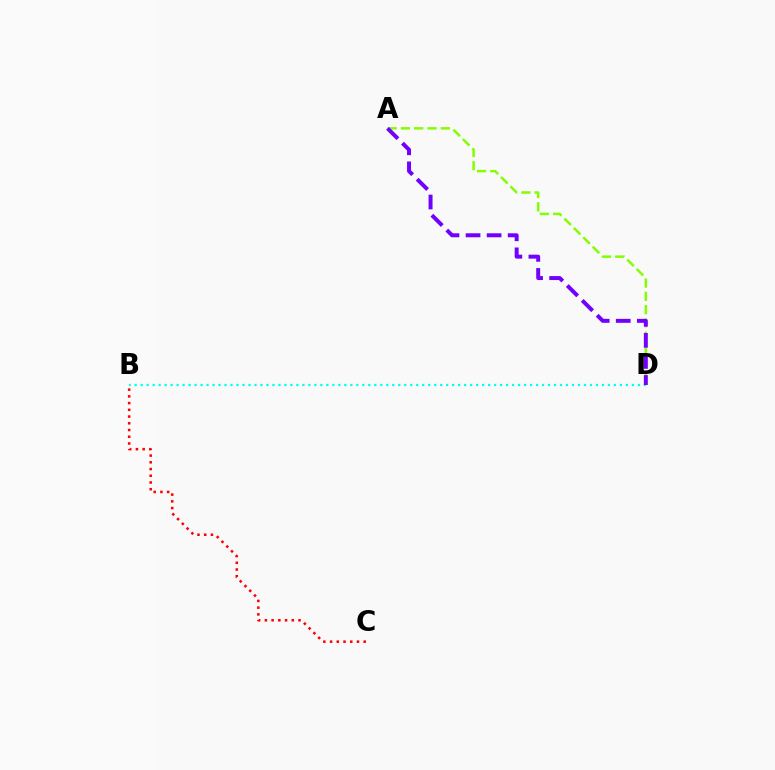{('A', 'D'): [{'color': '#84ff00', 'line_style': 'dashed', 'thickness': 1.81}, {'color': '#7200ff', 'line_style': 'dashed', 'thickness': 2.86}], ('B', 'D'): [{'color': '#00fff6', 'line_style': 'dotted', 'thickness': 1.63}], ('B', 'C'): [{'color': '#ff0000', 'line_style': 'dotted', 'thickness': 1.83}]}